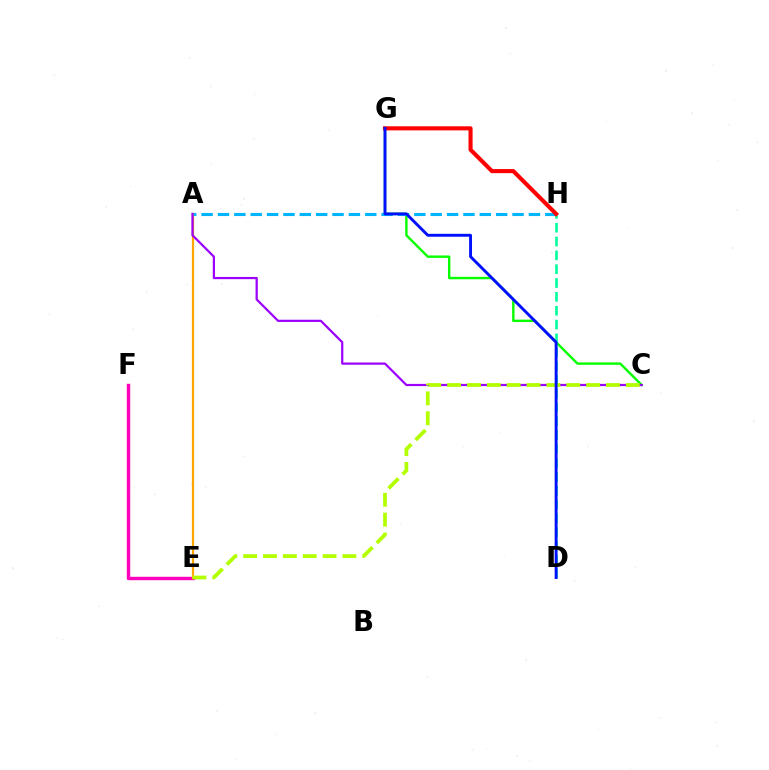{('C', 'G'): [{'color': '#08ff00', 'line_style': 'solid', 'thickness': 1.73}], ('E', 'F'): [{'color': '#ff00bd', 'line_style': 'solid', 'thickness': 2.45}], ('A', 'E'): [{'color': '#ffa500', 'line_style': 'solid', 'thickness': 1.61}], ('A', 'H'): [{'color': '#00b5ff', 'line_style': 'dashed', 'thickness': 2.22}], ('A', 'C'): [{'color': '#9b00ff', 'line_style': 'solid', 'thickness': 1.59}], ('D', 'H'): [{'color': '#00ff9d', 'line_style': 'dashed', 'thickness': 1.88}], ('C', 'E'): [{'color': '#b3ff00', 'line_style': 'dashed', 'thickness': 2.7}], ('G', 'H'): [{'color': '#ff0000', 'line_style': 'solid', 'thickness': 2.94}], ('D', 'G'): [{'color': '#0010ff', 'line_style': 'solid', 'thickness': 2.09}]}